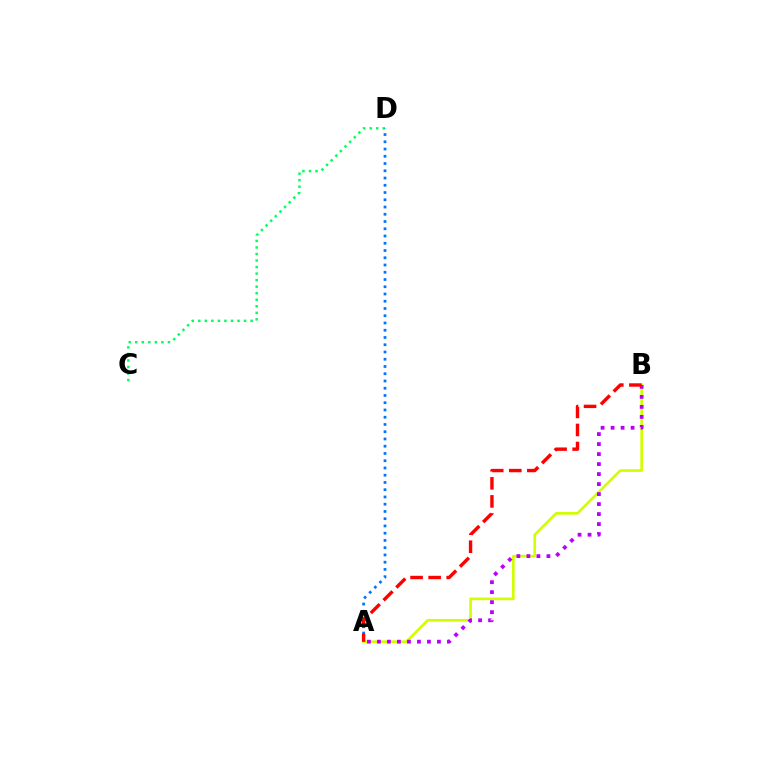{('C', 'D'): [{'color': '#00ff5c', 'line_style': 'dotted', 'thickness': 1.78}], ('A', 'B'): [{'color': '#d1ff00', 'line_style': 'solid', 'thickness': 1.9}, {'color': '#b900ff', 'line_style': 'dotted', 'thickness': 2.72}, {'color': '#ff0000', 'line_style': 'dashed', 'thickness': 2.45}], ('A', 'D'): [{'color': '#0074ff', 'line_style': 'dotted', 'thickness': 1.97}]}